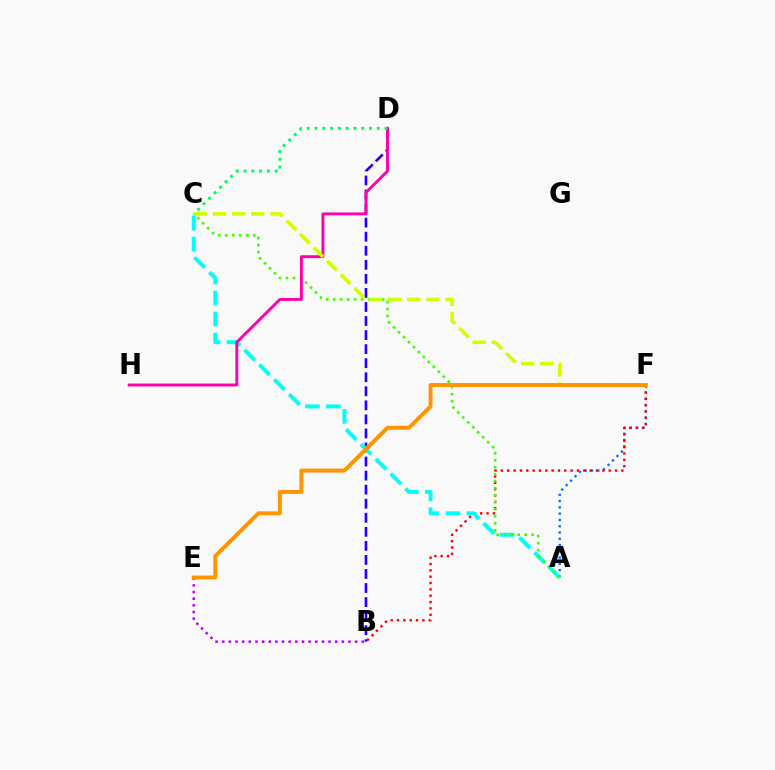{('B', 'D'): [{'color': '#2500ff', 'line_style': 'dashed', 'thickness': 1.91}], ('A', 'F'): [{'color': '#0074ff', 'line_style': 'dotted', 'thickness': 1.71}], ('B', 'E'): [{'color': '#b900ff', 'line_style': 'dotted', 'thickness': 1.81}], ('B', 'F'): [{'color': '#ff0000', 'line_style': 'dotted', 'thickness': 1.72}], ('A', 'C'): [{'color': '#00fff6', 'line_style': 'dashed', 'thickness': 2.85}, {'color': '#3dff00', 'line_style': 'dotted', 'thickness': 1.9}], ('D', 'H'): [{'color': '#ff00ac', 'line_style': 'solid', 'thickness': 2.09}], ('C', 'F'): [{'color': '#d1ff00', 'line_style': 'dashed', 'thickness': 2.6}], ('E', 'F'): [{'color': '#ff9400', 'line_style': 'solid', 'thickness': 2.84}], ('C', 'D'): [{'color': '#00ff5c', 'line_style': 'dotted', 'thickness': 2.11}]}